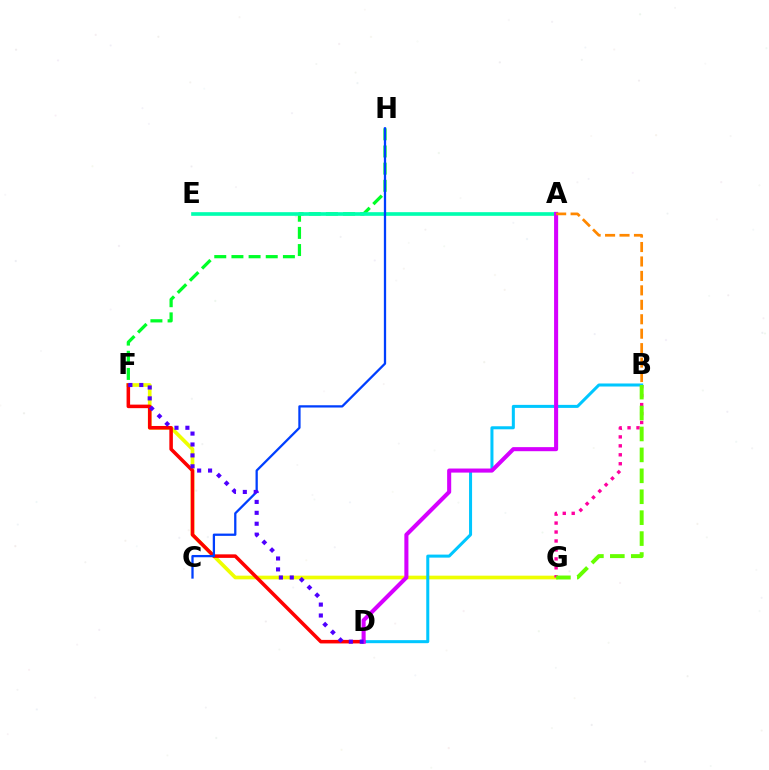{('F', 'G'): [{'color': '#eeff00', 'line_style': 'solid', 'thickness': 2.65}], ('F', 'H'): [{'color': '#00ff27', 'line_style': 'dashed', 'thickness': 2.33}], ('B', 'D'): [{'color': '#00c7ff', 'line_style': 'solid', 'thickness': 2.18}], ('D', 'F'): [{'color': '#ff0000', 'line_style': 'solid', 'thickness': 2.55}, {'color': '#4f00ff', 'line_style': 'dotted', 'thickness': 2.96}], ('A', 'E'): [{'color': '#00ffaf', 'line_style': 'solid', 'thickness': 2.62}], ('B', 'G'): [{'color': '#ff00a0', 'line_style': 'dotted', 'thickness': 2.43}, {'color': '#66ff00', 'line_style': 'dashed', 'thickness': 2.84}], ('C', 'H'): [{'color': '#003fff', 'line_style': 'solid', 'thickness': 1.64}], ('A', 'D'): [{'color': '#d600ff', 'line_style': 'solid', 'thickness': 2.93}], ('A', 'B'): [{'color': '#ff8800', 'line_style': 'dashed', 'thickness': 1.96}]}